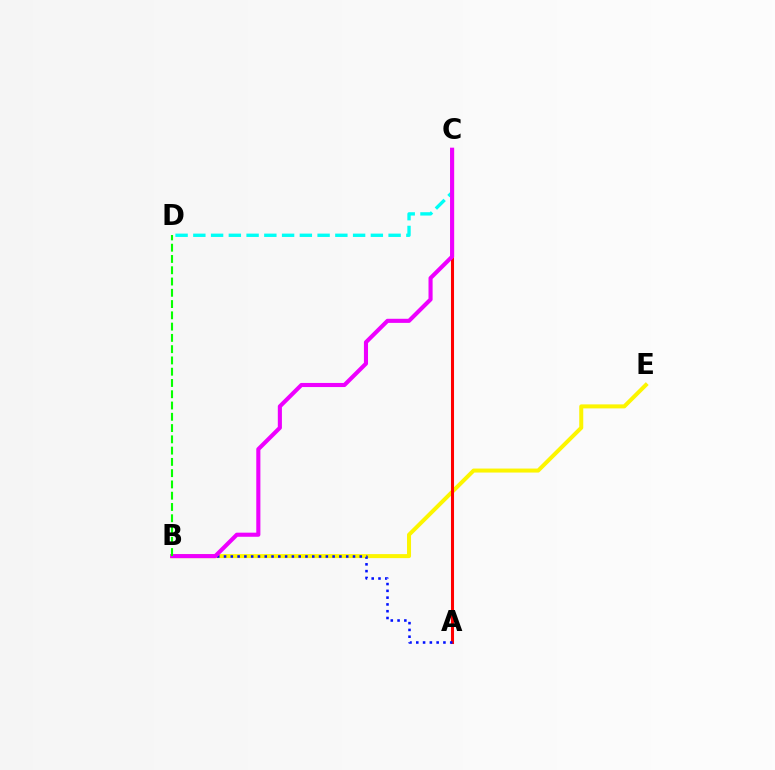{('B', 'E'): [{'color': '#fcf500', 'line_style': 'solid', 'thickness': 2.88}], ('A', 'C'): [{'color': '#ff0000', 'line_style': 'solid', 'thickness': 2.21}], ('A', 'B'): [{'color': '#0010ff', 'line_style': 'dotted', 'thickness': 1.84}], ('C', 'D'): [{'color': '#00fff6', 'line_style': 'dashed', 'thickness': 2.41}], ('B', 'C'): [{'color': '#ee00ff', 'line_style': 'solid', 'thickness': 2.95}], ('B', 'D'): [{'color': '#08ff00', 'line_style': 'dashed', 'thickness': 1.53}]}